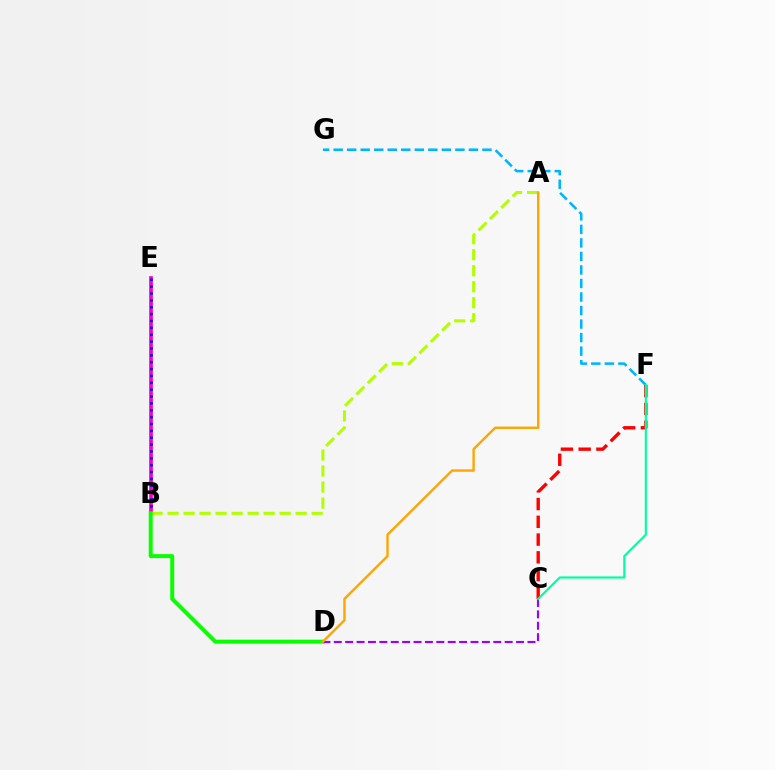{('F', 'G'): [{'color': '#00b5ff', 'line_style': 'dashed', 'thickness': 1.84}], ('B', 'E'): [{'color': '#ff00bd', 'line_style': 'solid', 'thickness': 2.65}, {'color': '#0010ff', 'line_style': 'dotted', 'thickness': 1.87}], ('A', 'B'): [{'color': '#b3ff00', 'line_style': 'dashed', 'thickness': 2.17}], ('C', 'F'): [{'color': '#ff0000', 'line_style': 'dashed', 'thickness': 2.41}, {'color': '#00ff9d', 'line_style': 'solid', 'thickness': 1.55}], ('B', 'D'): [{'color': '#08ff00', 'line_style': 'solid', 'thickness': 2.84}], ('C', 'D'): [{'color': '#9b00ff', 'line_style': 'dashed', 'thickness': 1.55}], ('A', 'D'): [{'color': '#ffa500', 'line_style': 'solid', 'thickness': 1.72}]}